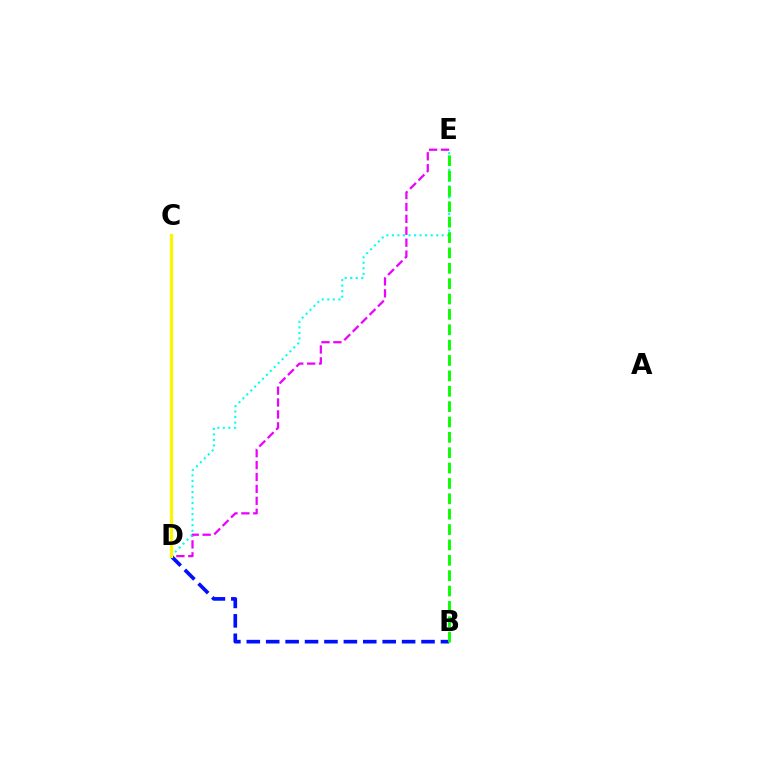{('D', 'E'): [{'color': '#ee00ff', 'line_style': 'dashed', 'thickness': 1.62}, {'color': '#00fff6', 'line_style': 'dotted', 'thickness': 1.5}], ('C', 'D'): [{'color': '#ff0000', 'line_style': 'dotted', 'thickness': 1.85}, {'color': '#fcf500', 'line_style': 'solid', 'thickness': 2.33}], ('B', 'D'): [{'color': '#0010ff', 'line_style': 'dashed', 'thickness': 2.64}], ('B', 'E'): [{'color': '#08ff00', 'line_style': 'dashed', 'thickness': 2.09}]}